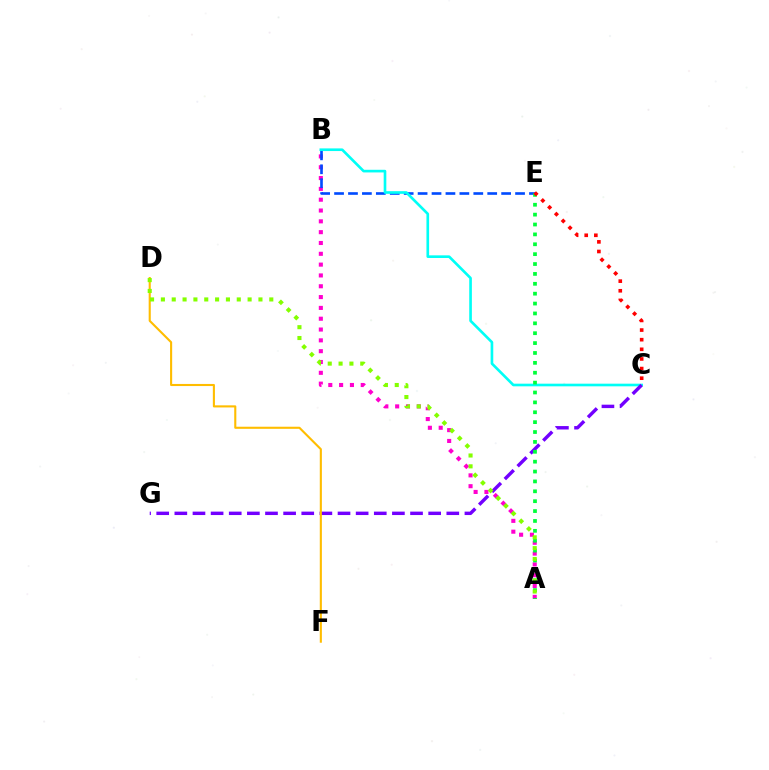{('A', 'B'): [{'color': '#ff00cf', 'line_style': 'dotted', 'thickness': 2.94}], ('B', 'E'): [{'color': '#004bff', 'line_style': 'dashed', 'thickness': 1.89}], ('B', 'C'): [{'color': '#00fff6', 'line_style': 'solid', 'thickness': 1.91}], ('C', 'G'): [{'color': '#7200ff', 'line_style': 'dashed', 'thickness': 2.46}], ('A', 'E'): [{'color': '#00ff39', 'line_style': 'dotted', 'thickness': 2.68}], ('D', 'F'): [{'color': '#ffbd00', 'line_style': 'solid', 'thickness': 1.52}], ('A', 'D'): [{'color': '#84ff00', 'line_style': 'dotted', 'thickness': 2.95}], ('C', 'E'): [{'color': '#ff0000', 'line_style': 'dotted', 'thickness': 2.62}]}